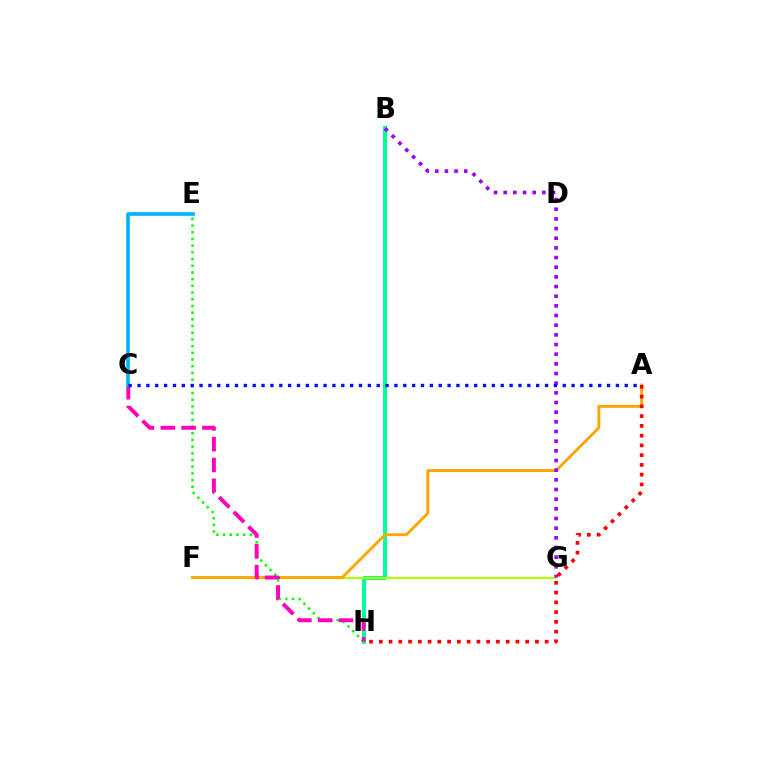{('B', 'H'): [{'color': '#00ff9d', 'line_style': 'solid', 'thickness': 2.87}], ('F', 'G'): [{'color': '#b3ff00', 'line_style': 'solid', 'thickness': 1.55}], ('A', 'F'): [{'color': '#ffa500', 'line_style': 'solid', 'thickness': 2.07}], ('E', 'H'): [{'color': '#08ff00', 'line_style': 'dotted', 'thickness': 1.82}], ('C', 'H'): [{'color': '#ff00bd', 'line_style': 'dashed', 'thickness': 2.83}], ('B', 'G'): [{'color': '#9b00ff', 'line_style': 'dotted', 'thickness': 2.63}], ('A', 'H'): [{'color': '#ff0000', 'line_style': 'dotted', 'thickness': 2.65}], ('C', 'E'): [{'color': '#00b5ff', 'line_style': 'solid', 'thickness': 2.64}], ('A', 'C'): [{'color': '#0010ff', 'line_style': 'dotted', 'thickness': 2.41}]}